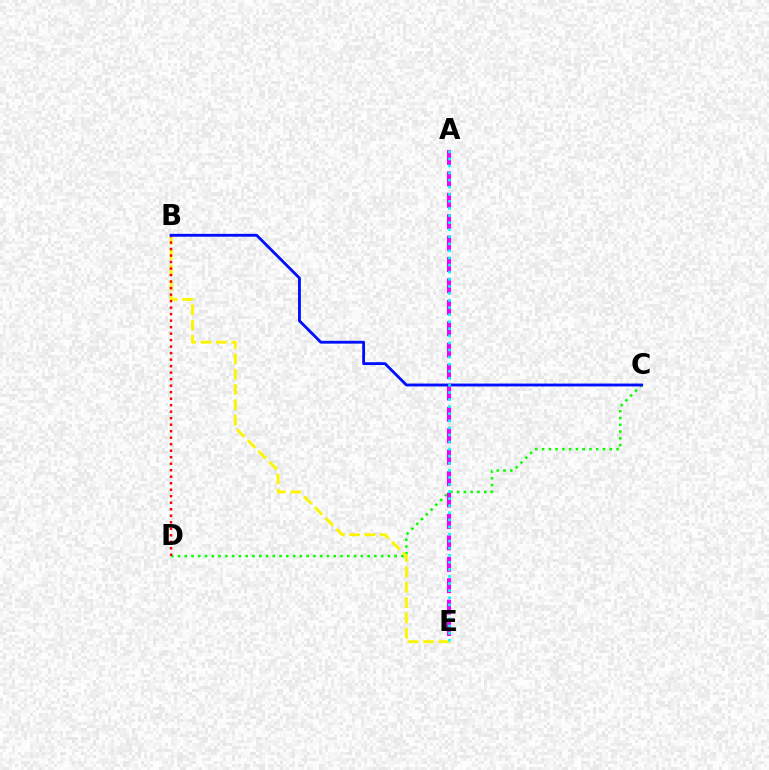{('C', 'D'): [{'color': '#08ff00', 'line_style': 'dotted', 'thickness': 1.84}], ('A', 'E'): [{'color': '#ee00ff', 'line_style': 'dashed', 'thickness': 2.91}, {'color': '#00fff6', 'line_style': 'dotted', 'thickness': 1.92}], ('B', 'E'): [{'color': '#fcf500', 'line_style': 'dashed', 'thickness': 2.08}], ('B', 'D'): [{'color': '#ff0000', 'line_style': 'dotted', 'thickness': 1.77}], ('B', 'C'): [{'color': '#0010ff', 'line_style': 'solid', 'thickness': 2.05}]}